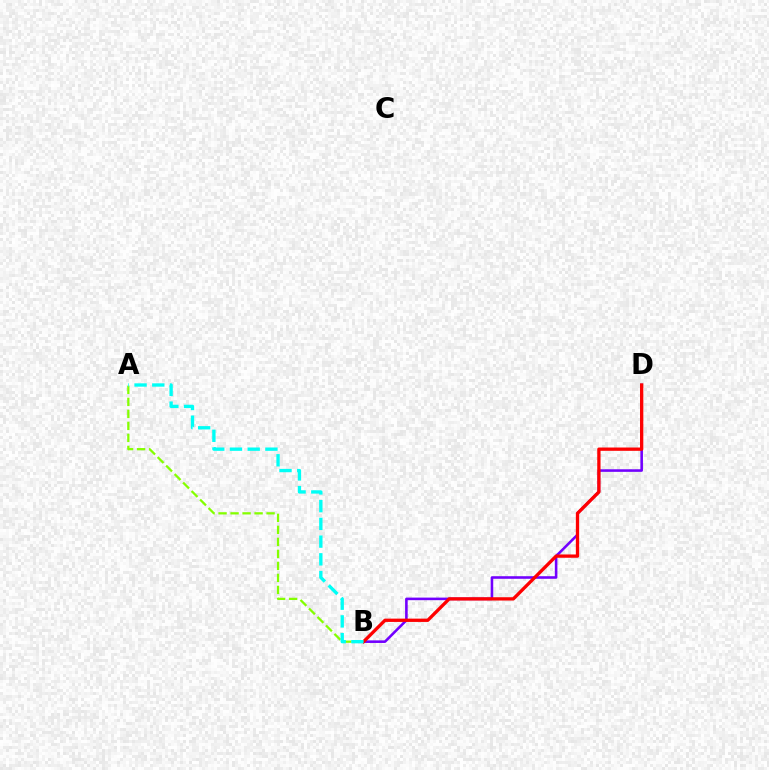{('B', 'D'): [{'color': '#7200ff', 'line_style': 'solid', 'thickness': 1.86}, {'color': '#ff0000', 'line_style': 'solid', 'thickness': 2.38}], ('A', 'B'): [{'color': '#84ff00', 'line_style': 'dashed', 'thickness': 1.63}, {'color': '#00fff6', 'line_style': 'dashed', 'thickness': 2.41}]}